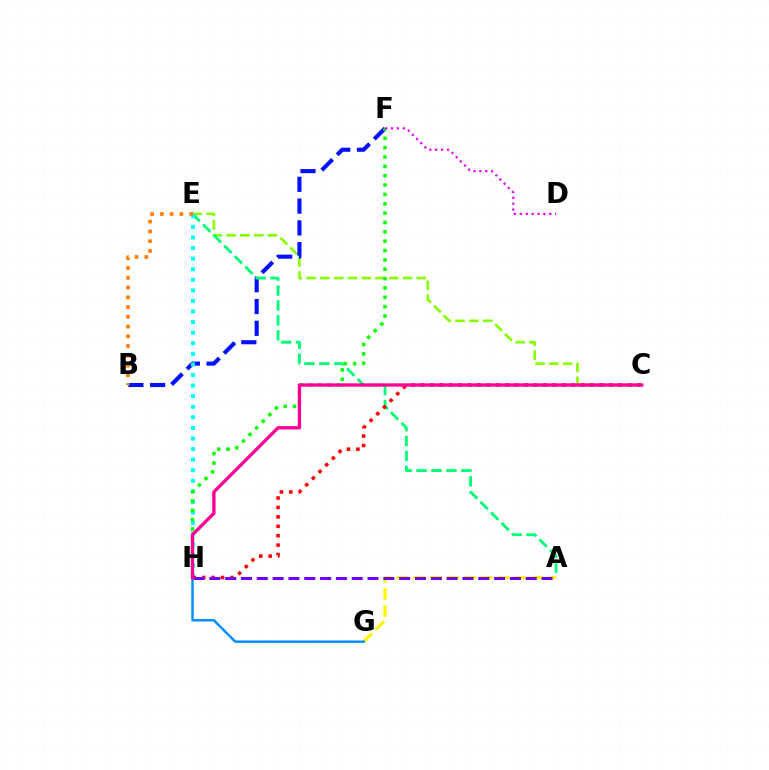{('C', 'E'): [{'color': '#84ff00', 'line_style': 'dashed', 'thickness': 1.87}], ('B', 'F'): [{'color': '#0010ff', 'line_style': 'dashed', 'thickness': 2.96}], ('A', 'E'): [{'color': '#00ff74', 'line_style': 'dashed', 'thickness': 2.03}], ('E', 'H'): [{'color': '#00fff6', 'line_style': 'dotted', 'thickness': 2.87}], ('F', 'H'): [{'color': '#08ff00', 'line_style': 'dotted', 'thickness': 2.54}], ('A', 'G'): [{'color': '#fcf500', 'line_style': 'dashed', 'thickness': 2.3}], ('C', 'H'): [{'color': '#ff0000', 'line_style': 'dotted', 'thickness': 2.56}, {'color': '#ff0094', 'line_style': 'solid', 'thickness': 2.4}], ('B', 'E'): [{'color': '#ff7c00', 'line_style': 'dotted', 'thickness': 2.65}], ('G', 'H'): [{'color': '#008cff', 'line_style': 'solid', 'thickness': 1.73}], ('D', 'F'): [{'color': '#ee00ff', 'line_style': 'dotted', 'thickness': 1.6}], ('A', 'H'): [{'color': '#7200ff', 'line_style': 'dashed', 'thickness': 2.15}]}